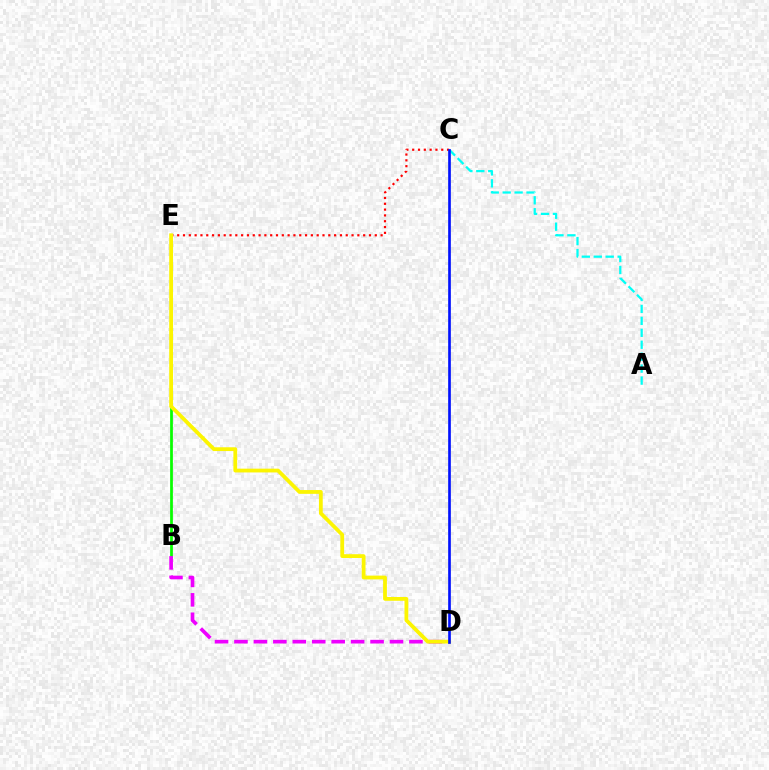{('B', 'E'): [{'color': '#08ff00', 'line_style': 'solid', 'thickness': 1.97}], ('B', 'D'): [{'color': '#ee00ff', 'line_style': 'dashed', 'thickness': 2.64}], ('C', 'E'): [{'color': '#ff0000', 'line_style': 'dotted', 'thickness': 1.58}], ('A', 'C'): [{'color': '#00fff6', 'line_style': 'dashed', 'thickness': 1.62}], ('D', 'E'): [{'color': '#fcf500', 'line_style': 'solid', 'thickness': 2.73}], ('C', 'D'): [{'color': '#0010ff', 'line_style': 'solid', 'thickness': 1.92}]}